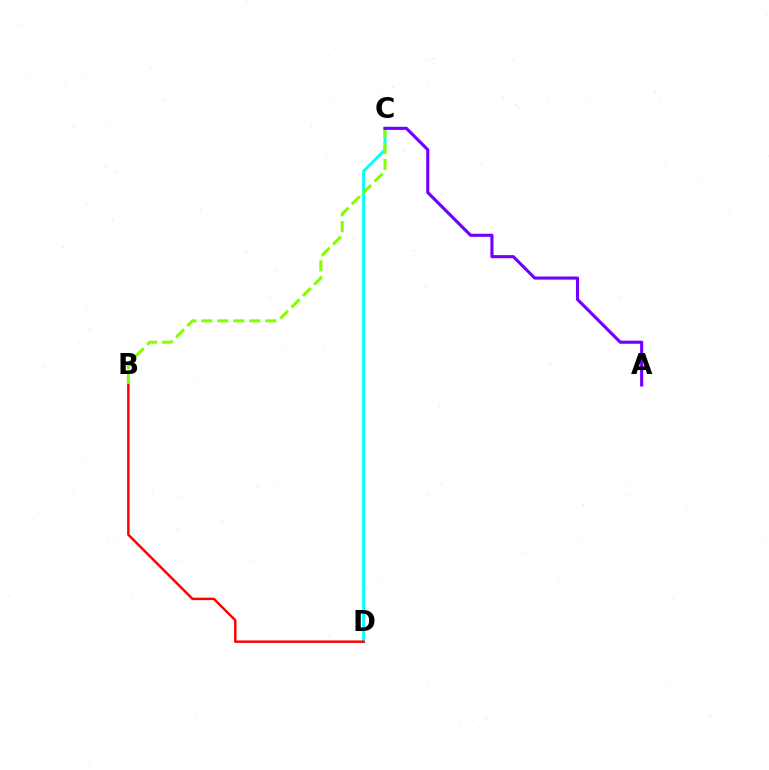{('C', 'D'): [{'color': '#00fff6', 'line_style': 'solid', 'thickness': 2.07}], ('B', 'C'): [{'color': '#84ff00', 'line_style': 'dashed', 'thickness': 2.17}], ('A', 'C'): [{'color': '#7200ff', 'line_style': 'solid', 'thickness': 2.25}], ('B', 'D'): [{'color': '#ff0000', 'line_style': 'solid', 'thickness': 1.76}]}